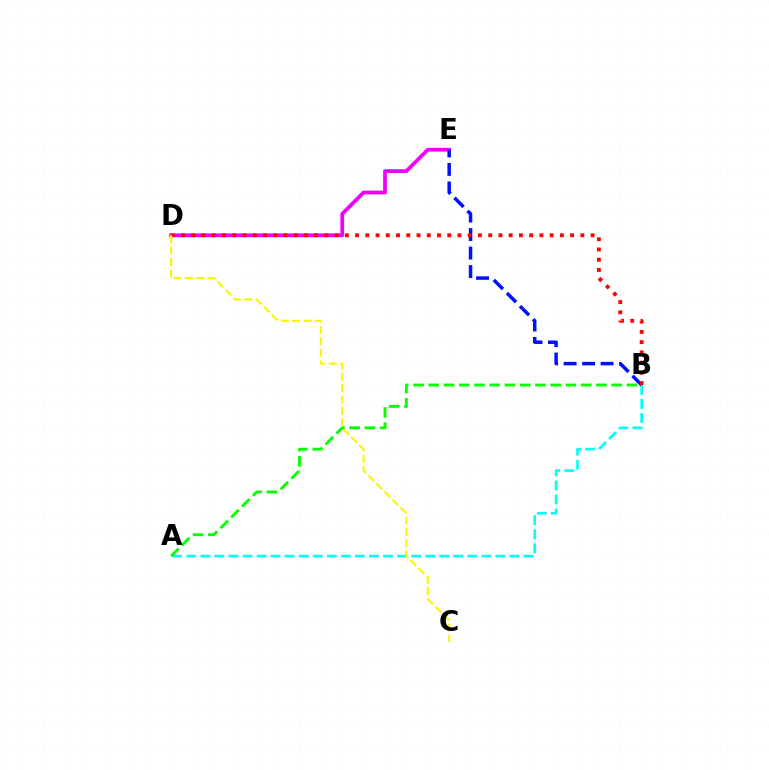{('D', 'E'): [{'color': '#ee00ff', 'line_style': 'solid', 'thickness': 2.69}], ('A', 'B'): [{'color': '#00fff6', 'line_style': 'dashed', 'thickness': 1.91}, {'color': '#08ff00', 'line_style': 'dashed', 'thickness': 2.07}], ('B', 'E'): [{'color': '#0010ff', 'line_style': 'dashed', 'thickness': 2.51}], ('B', 'D'): [{'color': '#ff0000', 'line_style': 'dotted', 'thickness': 2.78}], ('C', 'D'): [{'color': '#fcf500', 'line_style': 'dashed', 'thickness': 1.54}]}